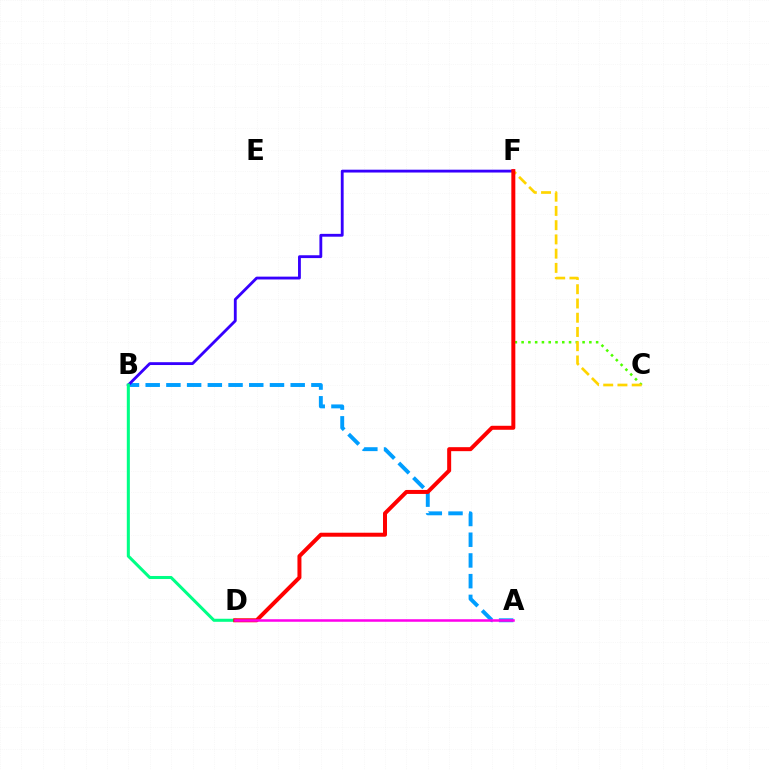{('A', 'B'): [{'color': '#009eff', 'line_style': 'dashed', 'thickness': 2.81}], ('B', 'F'): [{'color': '#3700ff', 'line_style': 'solid', 'thickness': 2.04}], ('C', 'F'): [{'color': '#4fff00', 'line_style': 'dotted', 'thickness': 1.84}, {'color': '#ffd500', 'line_style': 'dashed', 'thickness': 1.93}], ('B', 'D'): [{'color': '#00ff86', 'line_style': 'solid', 'thickness': 2.2}], ('D', 'F'): [{'color': '#ff0000', 'line_style': 'solid', 'thickness': 2.87}], ('A', 'D'): [{'color': '#ff00ed', 'line_style': 'solid', 'thickness': 1.82}]}